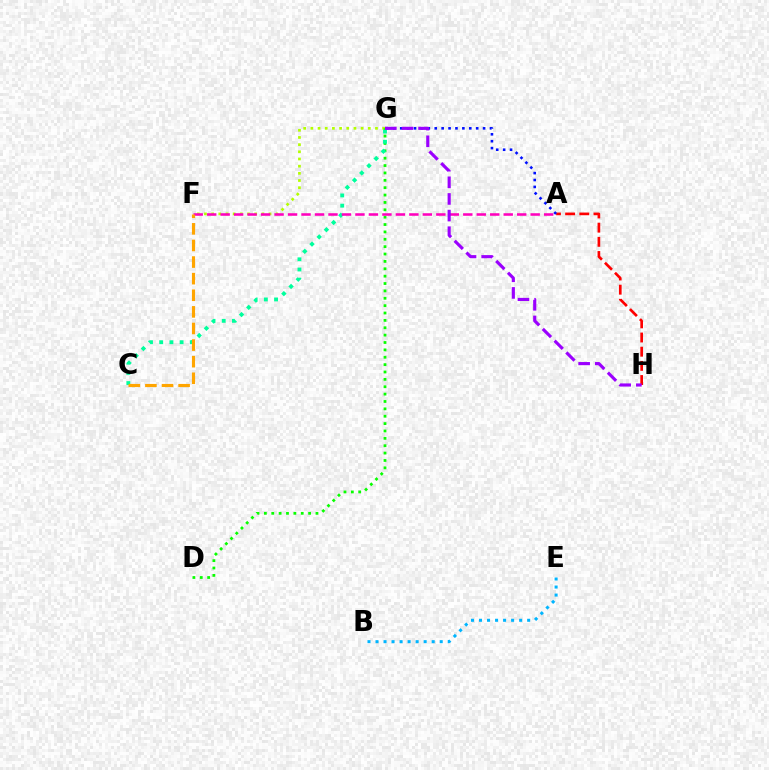{('F', 'G'): [{'color': '#b3ff00', 'line_style': 'dotted', 'thickness': 1.95}], ('D', 'G'): [{'color': '#08ff00', 'line_style': 'dotted', 'thickness': 2.0}], ('C', 'G'): [{'color': '#00ff9d', 'line_style': 'dotted', 'thickness': 2.77}], ('A', 'H'): [{'color': '#ff0000', 'line_style': 'dashed', 'thickness': 1.93}], ('A', 'G'): [{'color': '#0010ff', 'line_style': 'dotted', 'thickness': 1.88}], ('B', 'E'): [{'color': '#00b5ff', 'line_style': 'dotted', 'thickness': 2.18}], ('A', 'F'): [{'color': '#ff00bd', 'line_style': 'dashed', 'thickness': 1.83}], ('C', 'F'): [{'color': '#ffa500', 'line_style': 'dashed', 'thickness': 2.26}], ('G', 'H'): [{'color': '#9b00ff', 'line_style': 'dashed', 'thickness': 2.26}]}